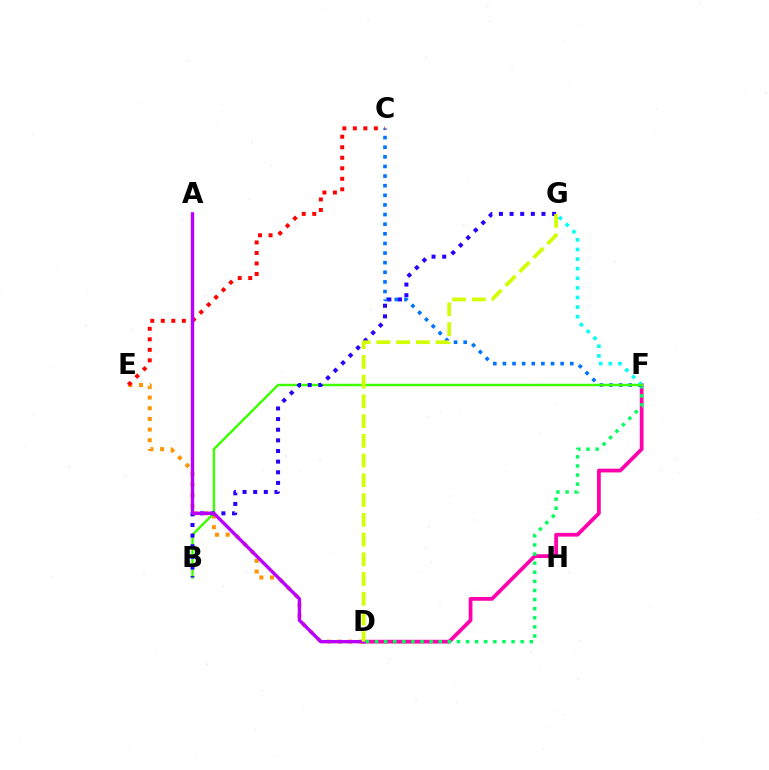{('D', 'F'): [{'color': '#ff00ac', 'line_style': 'solid', 'thickness': 2.7}, {'color': '#00ff5c', 'line_style': 'dotted', 'thickness': 2.47}], ('C', 'F'): [{'color': '#0074ff', 'line_style': 'dotted', 'thickness': 2.61}], ('F', 'G'): [{'color': '#00fff6', 'line_style': 'dotted', 'thickness': 2.61}], ('D', 'E'): [{'color': '#ff9400', 'line_style': 'dotted', 'thickness': 2.9}], ('C', 'E'): [{'color': '#ff0000', 'line_style': 'dotted', 'thickness': 2.86}], ('B', 'F'): [{'color': '#3dff00', 'line_style': 'solid', 'thickness': 1.74}], ('B', 'G'): [{'color': '#2500ff', 'line_style': 'dotted', 'thickness': 2.89}], ('A', 'D'): [{'color': '#b900ff', 'line_style': 'solid', 'thickness': 2.43}], ('D', 'G'): [{'color': '#d1ff00', 'line_style': 'dashed', 'thickness': 2.68}]}